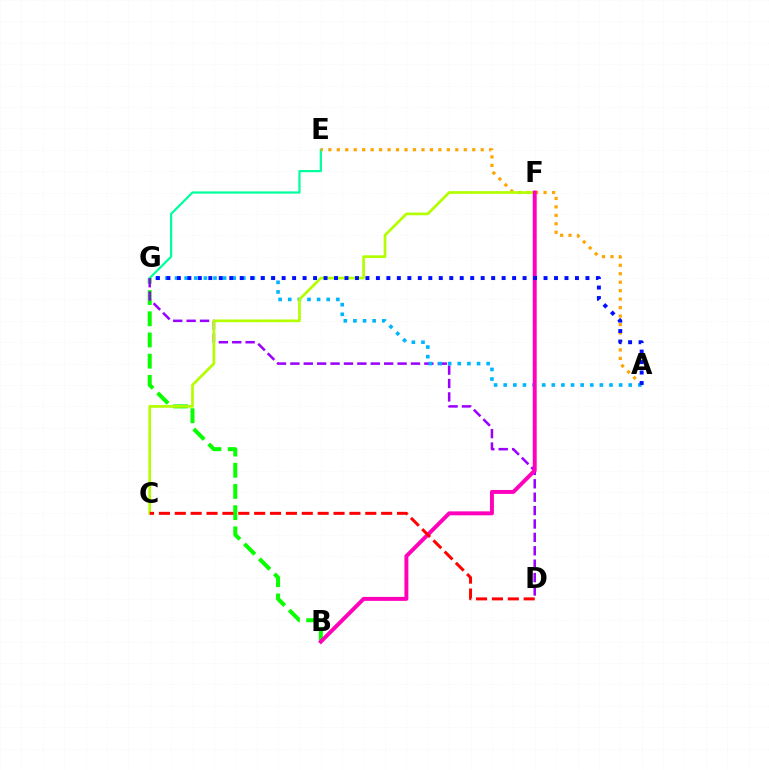{('B', 'G'): [{'color': '#08ff00', 'line_style': 'dashed', 'thickness': 2.88}], ('E', 'G'): [{'color': '#00ff9d', 'line_style': 'solid', 'thickness': 1.6}], ('A', 'E'): [{'color': '#ffa500', 'line_style': 'dotted', 'thickness': 2.3}], ('D', 'G'): [{'color': '#9b00ff', 'line_style': 'dashed', 'thickness': 1.82}], ('A', 'G'): [{'color': '#00b5ff', 'line_style': 'dotted', 'thickness': 2.61}, {'color': '#0010ff', 'line_style': 'dotted', 'thickness': 2.85}], ('C', 'F'): [{'color': '#b3ff00', 'line_style': 'solid', 'thickness': 1.95}], ('B', 'F'): [{'color': '#ff00bd', 'line_style': 'solid', 'thickness': 2.84}], ('C', 'D'): [{'color': '#ff0000', 'line_style': 'dashed', 'thickness': 2.16}]}